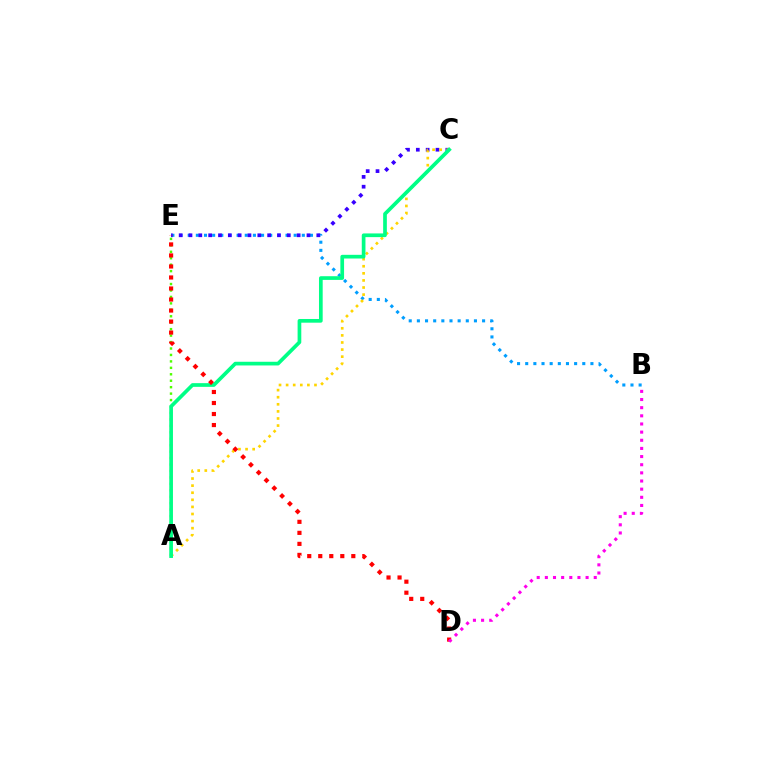{('B', 'E'): [{'color': '#009eff', 'line_style': 'dotted', 'thickness': 2.21}], ('C', 'E'): [{'color': '#3700ff', 'line_style': 'dotted', 'thickness': 2.67}], ('A', 'E'): [{'color': '#4fff00', 'line_style': 'dotted', 'thickness': 1.75}], ('A', 'C'): [{'color': '#ffd500', 'line_style': 'dotted', 'thickness': 1.93}, {'color': '#00ff86', 'line_style': 'solid', 'thickness': 2.66}], ('D', 'E'): [{'color': '#ff0000', 'line_style': 'dotted', 'thickness': 2.99}], ('B', 'D'): [{'color': '#ff00ed', 'line_style': 'dotted', 'thickness': 2.21}]}